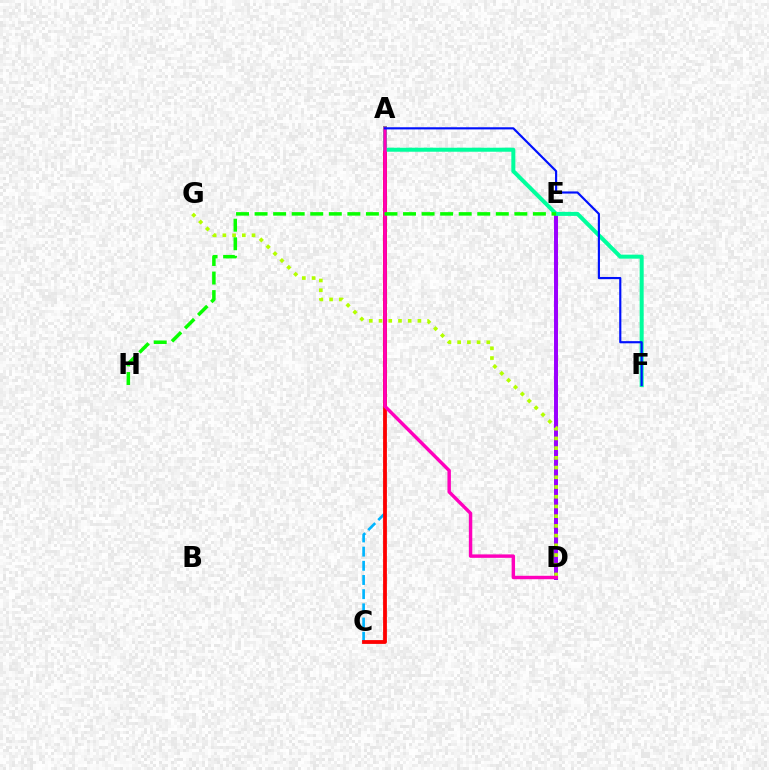{('A', 'C'): [{'color': '#00b5ff', 'line_style': 'dashed', 'thickness': 1.93}, {'color': '#ff0000', 'line_style': 'solid', 'thickness': 2.74}], ('D', 'E'): [{'color': '#ffa500', 'line_style': 'dashed', 'thickness': 2.21}, {'color': '#9b00ff', 'line_style': 'solid', 'thickness': 2.85}], ('D', 'G'): [{'color': '#b3ff00', 'line_style': 'dotted', 'thickness': 2.64}], ('A', 'F'): [{'color': '#00ff9d', 'line_style': 'solid', 'thickness': 2.89}, {'color': '#0010ff', 'line_style': 'solid', 'thickness': 1.55}], ('A', 'D'): [{'color': '#ff00bd', 'line_style': 'solid', 'thickness': 2.47}], ('E', 'H'): [{'color': '#08ff00', 'line_style': 'dashed', 'thickness': 2.52}]}